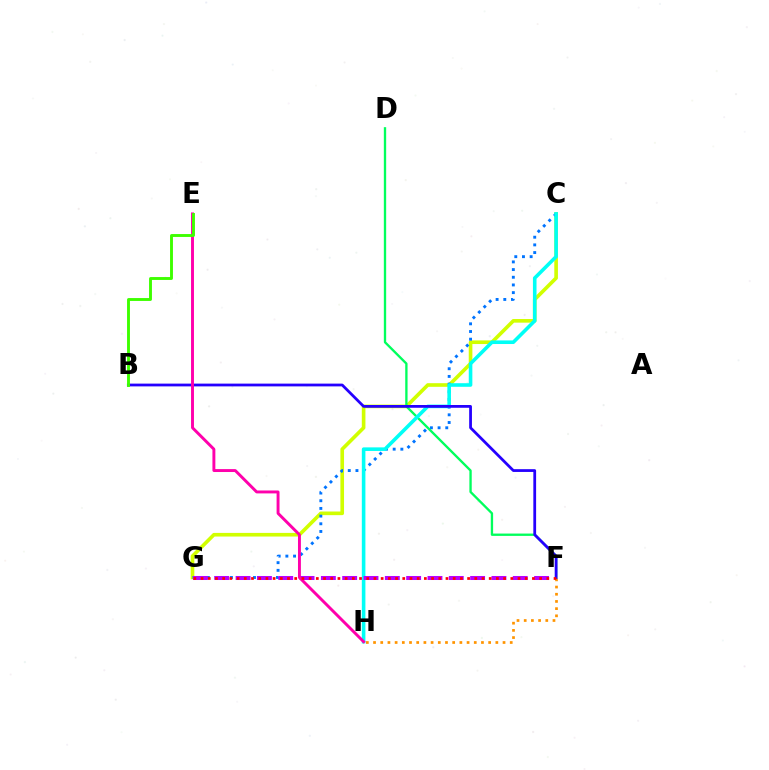{('C', 'G'): [{'color': '#d1ff00', 'line_style': 'solid', 'thickness': 2.62}, {'color': '#0074ff', 'line_style': 'dotted', 'thickness': 2.09}], ('D', 'F'): [{'color': '#00ff5c', 'line_style': 'solid', 'thickness': 1.68}], ('C', 'H'): [{'color': '#00fff6', 'line_style': 'solid', 'thickness': 2.59}], ('F', 'G'): [{'color': '#b900ff', 'line_style': 'dashed', 'thickness': 2.9}, {'color': '#ff0000', 'line_style': 'dotted', 'thickness': 1.96}], ('F', 'H'): [{'color': '#ff9400', 'line_style': 'dotted', 'thickness': 1.95}], ('B', 'F'): [{'color': '#2500ff', 'line_style': 'solid', 'thickness': 2.0}], ('E', 'H'): [{'color': '#ff00ac', 'line_style': 'solid', 'thickness': 2.1}], ('B', 'E'): [{'color': '#3dff00', 'line_style': 'solid', 'thickness': 2.08}]}